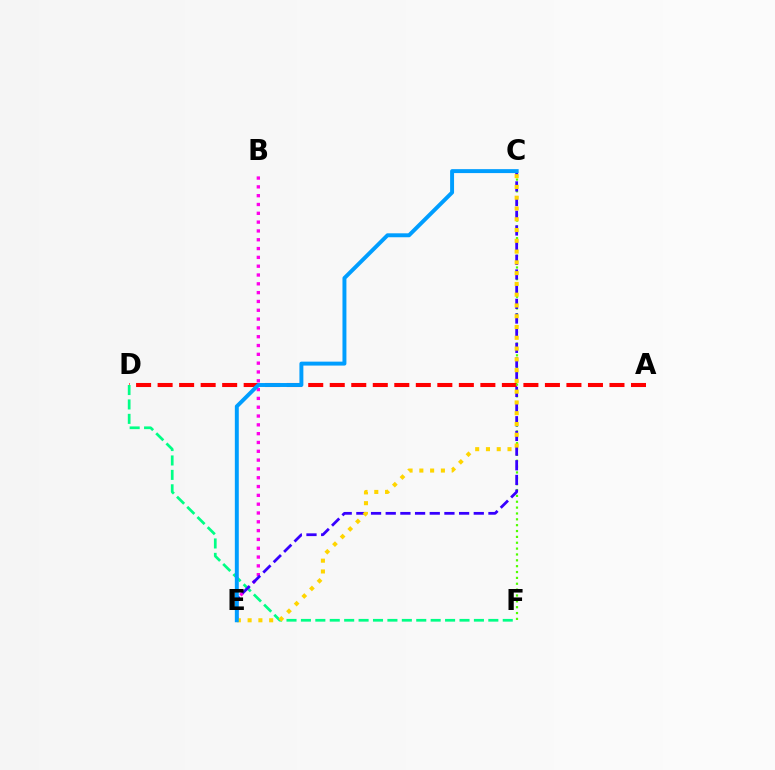{('A', 'D'): [{'color': '#ff0000', 'line_style': 'dashed', 'thickness': 2.92}], ('B', 'E'): [{'color': '#ff00ed', 'line_style': 'dotted', 'thickness': 2.39}], ('D', 'F'): [{'color': '#00ff86', 'line_style': 'dashed', 'thickness': 1.96}], ('C', 'F'): [{'color': '#4fff00', 'line_style': 'dotted', 'thickness': 1.59}], ('C', 'E'): [{'color': '#3700ff', 'line_style': 'dashed', 'thickness': 1.99}, {'color': '#ffd500', 'line_style': 'dotted', 'thickness': 2.93}, {'color': '#009eff', 'line_style': 'solid', 'thickness': 2.84}]}